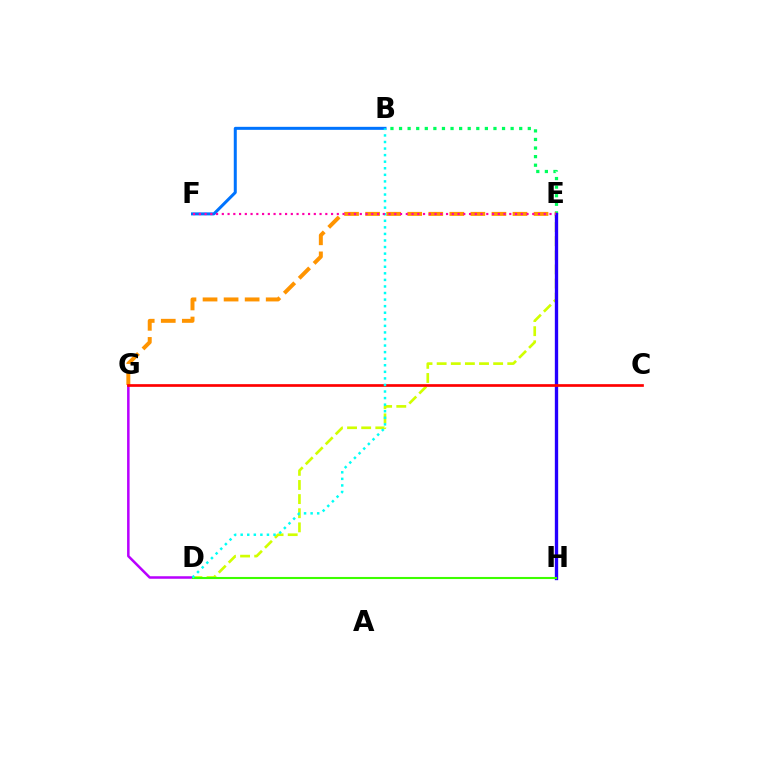{('D', 'E'): [{'color': '#d1ff00', 'line_style': 'dashed', 'thickness': 1.92}], ('B', 'F'): [{'color': '#0074ff', 'line_style': 'solid', 'thickness': 2.17}], ('D', 'G'): [{'color': '#b900ff', 'line_style': 'solid', 'thickness': 1.81}], ('B', 'E'): [{'color': '#00ff5c', 'line_style': 'dotted', 'thickness': 2.33}], ('E', 'G'): [{'color': '#ff9400', 'line_style': 'dashed', 'thickness': 2.86}], ('E', 'H'): [{'color': '#2500ff', 'line_style': 'solid', 'thickness': 2.4}], ('D', 'H'): [{'color': '#3dff00', 'line_style': 'solid', 'thickness': 1.5}], ('C', 'G'): [{'color': '#ff0000', 'line_style': 'solid', 'thickness': 1.94}], ('B', 'D'): [{'color': '#00fff6', 'line_style': 'dotted', 'thickness': 1.78}], ('E', 'F'): [{'color': '#ff00ac', 'line_style': 'dotted', 'thickness': 1.56}]}